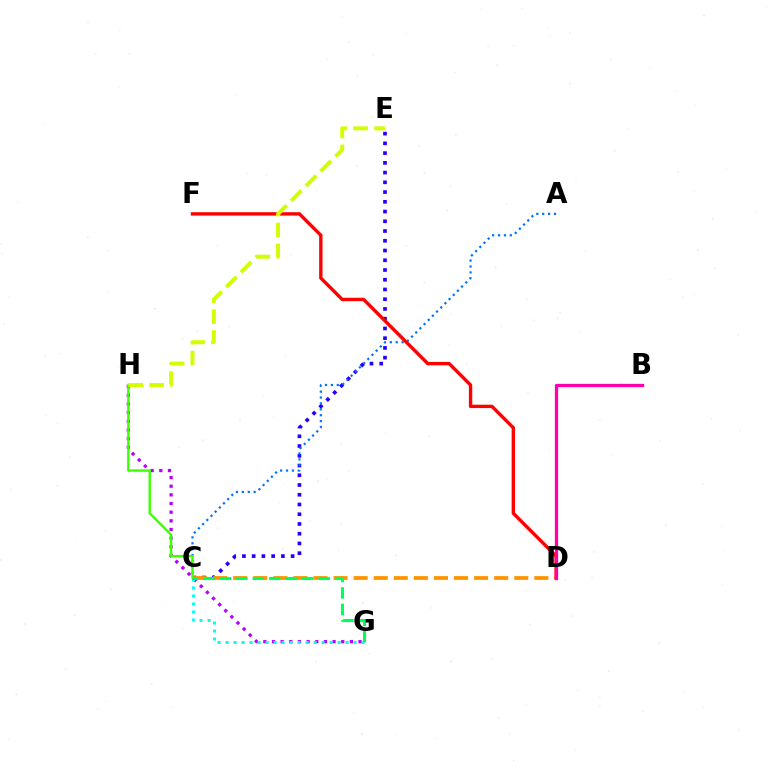{('G', 'H'): [{'color': '#b900ff', 'line_style': 'dotted', 'thickness': 2.35}], ('C', 'G'): [{'color': '#00fff6', 'line_style': 'dotted', 'thickness': 2.17}, {'color': '#00ff5c', 'line_style': 'dashed', 'thickness': 2.23}], ('C', 'E'): [{'color': '#2500ff', 'line_style': 'dotted', 'thickness': 2.65}], ('C', 'D'): [{'color': '#ff9400', 'line_style': 'dashed', 'thickness': 2.73}], ('A', 'C'): [{'color': '#0074ff', 'line_style': 'dotted', 'thickness': 1.6}], ('D', 'F'): [{'color': '#ff0000', 'line_style': 'solid', 'thickness': 2.43}], ('C', 'H'): [{'color': '#3dff00', 'line_style': 'solid', 'thickness': 1.72}], ('E', 'H'): [{'color': '#d1ff00', 'line_style': 'dashed', 'thickness': 2.85}], ('B', 'D'): [{'color': '#ff00ac', 'line_style': 'solid', 'thickness': 2.36}]}